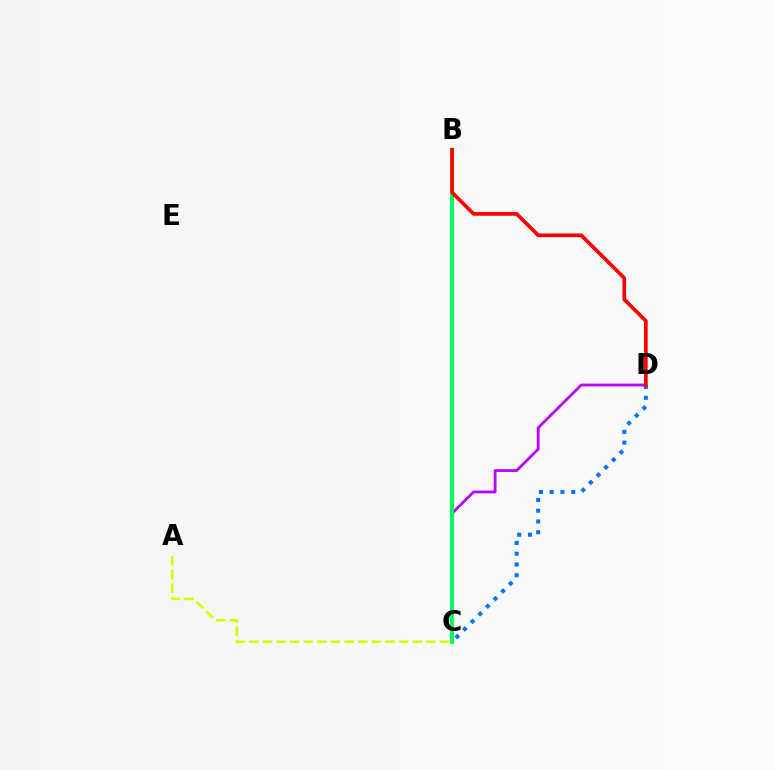{('C', 'D'): [{'color': '#b900ff', 'line_style': 'solid', 'thickness': 2.0}, {'color': '#0074ff', 'line_style': 'dotted', 'thickness': 2.92}], ('B', 'C'): [{'color': '#00ff5c', 'line_style': 'solid', 'thickness': 2.79}], ('A', 'C'): [{'color': '#d1ff00', 'line_style': 'dashed', 'thickness': 1.85}], ('B', 'D'): [{'color': '#ff0000', 'line_style': 'solid', 'thickness': 2.65}]}